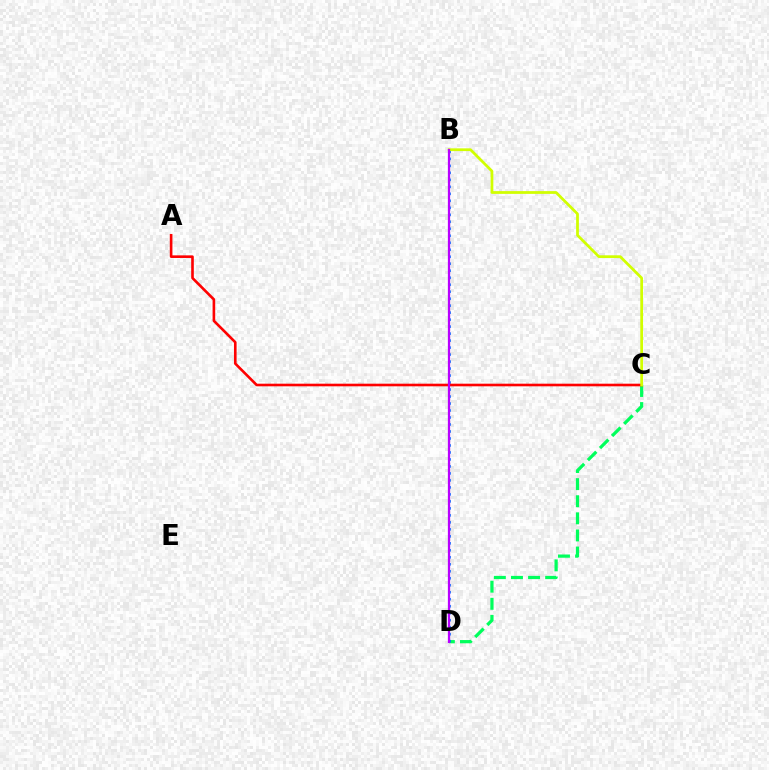{('C', 'D'): [{'color': '#00ff5c', 'line_style': 'dashed', 'thickness': 2.32}], ('B', 'D'): [{'color': '#0074ff', 'line_style': 'dotted', 'thickness': 1.9}, {'color': '#b900ff', 'line_style': 'solid', 'thickness': 1.62}], ('A', 'C'): [{'color': '#ff0000', 'line_style': 'solid', 'thickness': 1.89}], ('B', 'C'): [{'color': '#d1ff00', 'line_style': 'solid', 'thickness': 1.98}]}